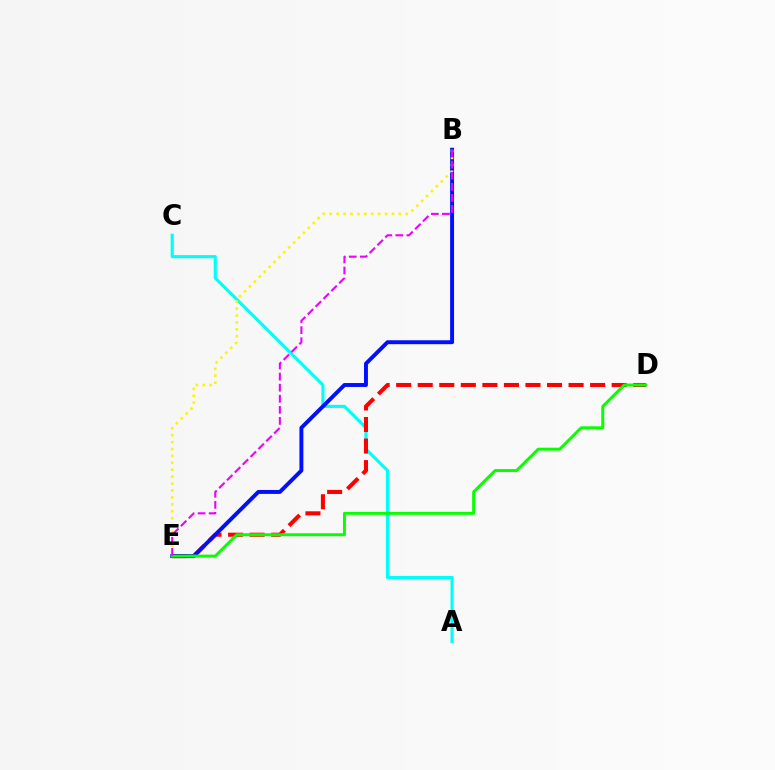{('A', 'C'): [{'color': '#00fff6', 'line_style': 'solid', 'thickness': 2.25}], ('D', 'E'): [{'color': '#ff0000', 'line_style': 'dashed', 'thickness': 2.93}, {'color': '#08ff00', 'line_style': 'solid', 'thickness': 2.13}], ('B', 'E'): [{'color': '#0010ff', 'line_style': 'solid', 'thickness': 2.83}, {'color': '#fcf500', 'line_style': 'dotted', 'thickness': 1.88}, {'color': '#ee00ff', 'line_style': 'dashed', 'thickness': 1.51}]}